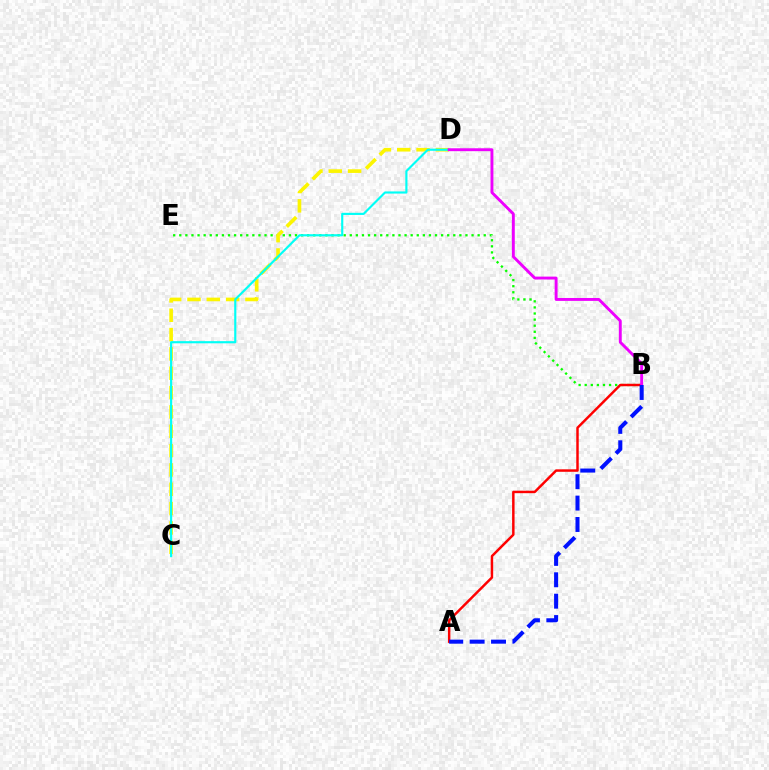{('B', 'E'): [{'color': '#08ff00', 'line_style': 'dotted', 'thickness': 1.65}], ('C', 'D'): [{'color': '#fcf500', 'line_style': 'dashed', 'thickness': 2.63}, {'color': '#00fff6', 'line_style': 'solid', 'thickness': 1.55}], ('A', 'B'): [{'color': '#ff0000', 'line_style': 'solid', 'thickness': 1.77}, {'color': '#0010ff', 'line_style': 'dashed', 'thickness': 2.91}], ('B', 'D'): [{'color': '#ee00ff', 'line_style': 'solid', 'thickness': 2.09}]}